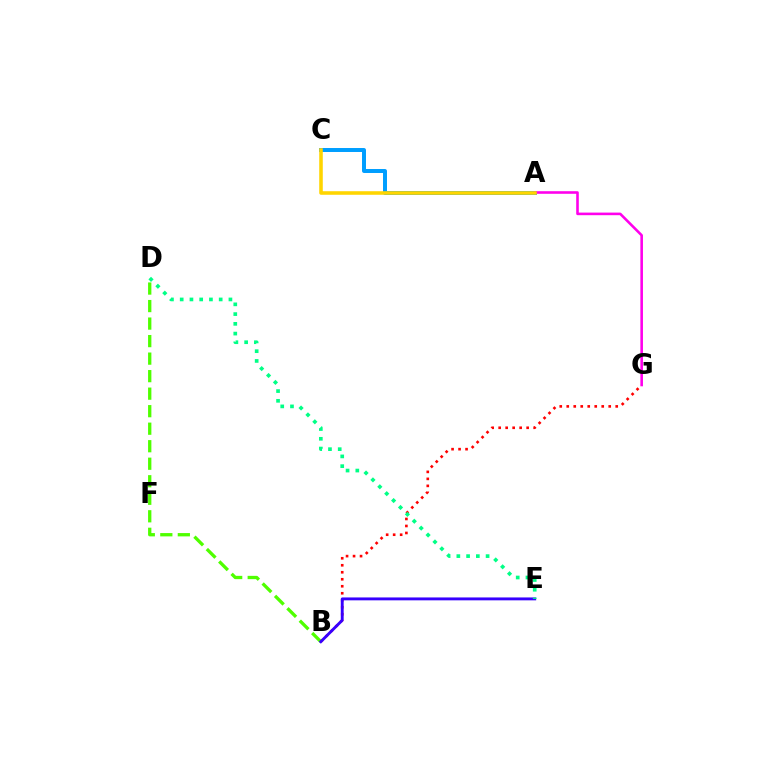{('B', 'G'): [{'color': '#ff0000', 'line_style': 'dotted', 'thickness': 1.9}], ('A', 'C'): [{'color': '#009eff', 'line_style': 'solid', 'thickness': 2.86}, {'color': '#ffd500', 'line_style': 'solid', 'thickness': 2.56}], ('A', 'G'): [{'color': '#ff00ed', 'line_style': 'solid', 'thickness': 1.87}], ('B', 'D'): [{'color': '#4fff00', 'line_style': 'dashed', 'thickness': 2.38}], ('B', 'E'): [{'color': '#3700ff', 'line_style': 'solid', 'thickness': 2.08}], ('D', 'E'): [{'color': '#00ff86', 'line_style': 'dotted', 'thickness': 2.65}]}